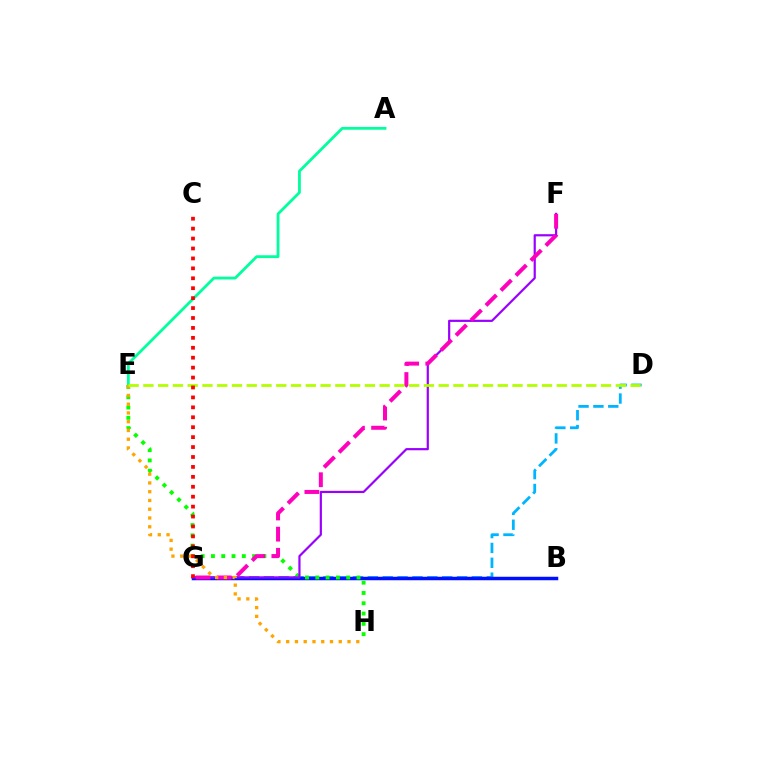{('D', 'G'): [{'color': '#00b5ff', 'line_style': 'dashed', 'thickness': 2.02}], ('B', 'G'): [{'color': '#0010ff', 'line_style': 'solid', 'thickness': 2.51}], ('E', 'H'): [{'color': '#08ff00', 'line_style': 'dotted', 'thickness': 2.8}, {'color': '#ffa500', 'line_style': 'dotted', 'thickness': 2.38}], ('A', 'E'): [{'color': '#00ff9d', 'line_style': 'solid', 'thickness': 2.02}], ('F', 'G'): [{'color': '#9b00ff', 'line_style': 'solid', 'thickness': 1.58}, {'color': '#ff00bd', 'line_style': 'dashed', 'thickness': 2.88}], ('D', 'E'): [{'color': '#b3ff00', 'line_style': 'dashed', 'thickness': 2.01}], ('C', 'G'): [{'color': '#ff0000', 'line_style': 'dotted', 'thickness': 2.7}]}